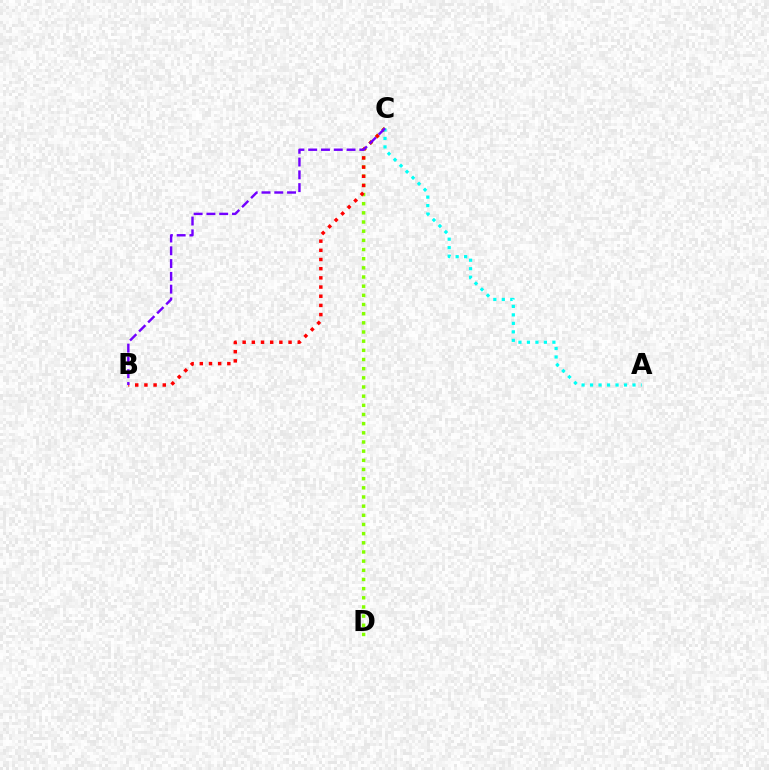{('C', 'D'): [{'color': '#84ff00', 'line_style': 'dotted', 'thickness': 2.49}], ('B', 'C'): [{'color': '#ff0000', 'line_style': 'dotted', 'thickness': 2.49}, {'color': '#7200ff', 'line_style': 'dashed', 'thickness': 1.74}], ('A', 'C'): [{'color': '#00fff6', 'line_style': 'dotted', 'thickness': 2.31}]}